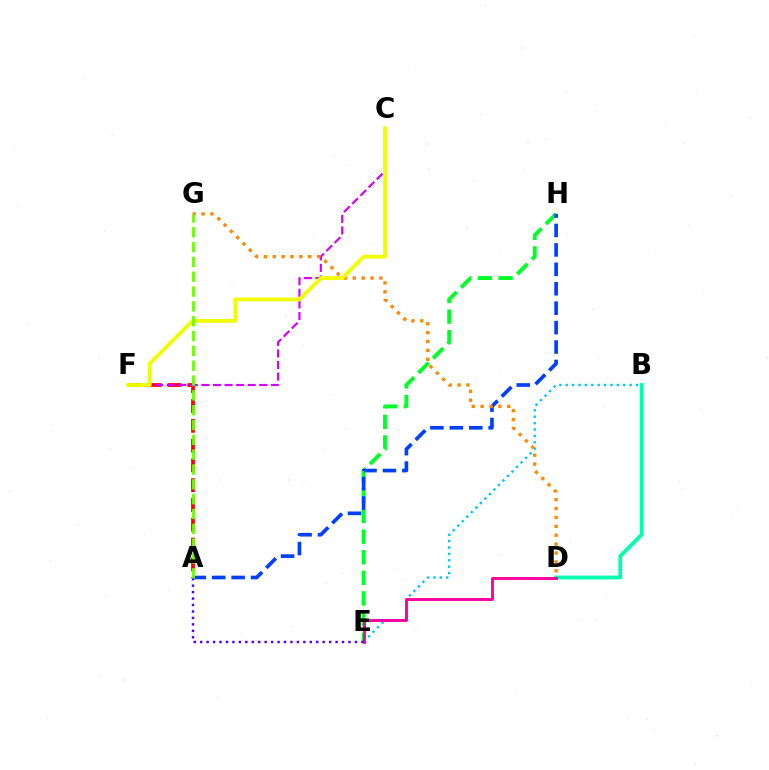{('E', 'H'): [{'color': '#00ff27', 'line_style': 'dashed', 'thickness': 2.8}], ('B', 'E'): [{'color': '#00c7ff', 'line_style': 'dotted', 'thickness': 1.74}], ('B', 'D'): [{'color': '#00ffaf', 'line_style': 'solid', 'thickness': 2.75}], ('A', 'H'): [{'color': '#003fff', 'line_style': 'dashed', 'thickness': 2.64}], ('D', 'E'): [{'color': '#ff00a0', 'line_style': 'solid', 'thickness': 2.08}], ('A', 'F'): [{'color': '#ff0000', 'line_style': 'dashed', 'thickness': 2.69}], ('C', 'F'): [{'color': '#d600ff', 'line_style': 'dashed', 'thickness': 1.57}, {'color': '#eeff00', 'line_style': 'solid', 'thickness': 2.75}], ('A', 'E'): [{'color': '#4f00ff', 'line_style': 'dotted', 'thickness': 1.75}], ('D', 'G'): [{'color': '#ff8800', 'line_style': 'dotted', 'thickness': 2.42}], ('A', 'G'): [{'color': '#66ff00', 'line_style': 'dashed', 'thickness': 2.01}]}